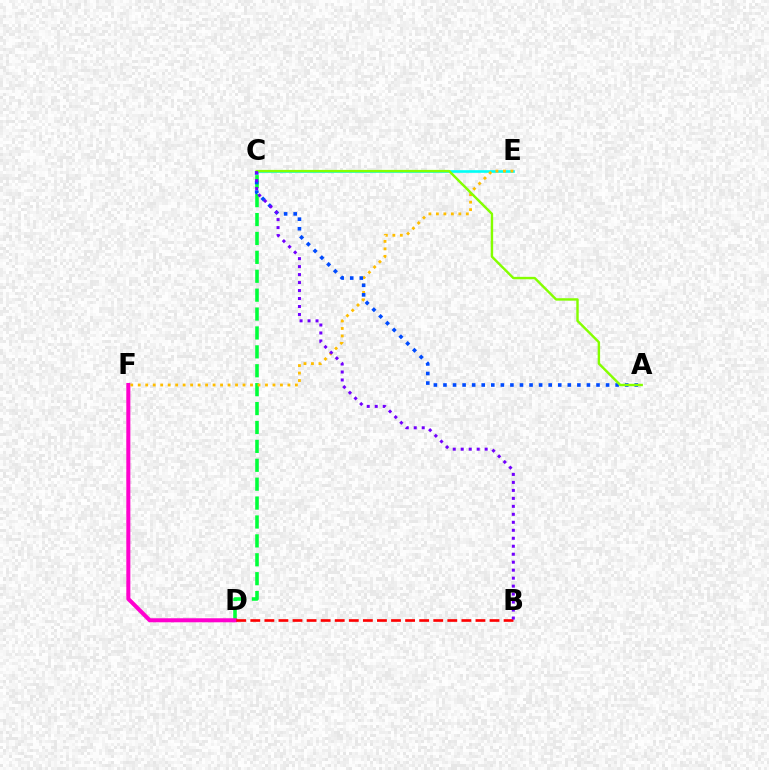{('C', 'D'): [{'color': '#00ff39', 'line_style': 'dashed', 'thickness': 2.57}], ('C', 'E'): [{'color': '#00fff6', 'line_style': 'solid', 'thickness': 1.89}], ('D', 'F'): [{'color': '#ff00cf', 'line_style': 'solid', 'thickness': 2.9}], ('B', 'D'): [{'color': '#ff0000', 'line_style': 'dashed', 'thickness': 1.91}], ('E', 'F'): [{'color': '#ffbd00', 'line_style': 'dotted', 'thickness': 2.03}], ('A', 'C'): [{'color': '#004bff', 'line_style': 'dotted', 'thickness': 2.6}, {'color': '#84ff00', 'line_style': 'solid', 'thickness': 1.75}], ('B', 'C'): [{'color': '#7200ff', 'line_style': 'dotted', 'thickness': 2.17}]}